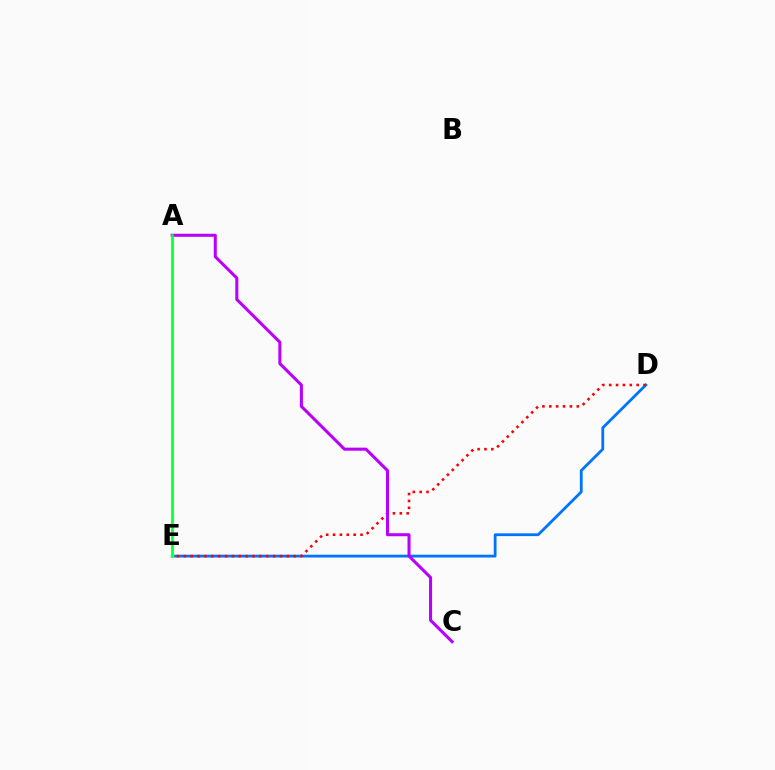{('D', 'E'): [{'color': '#0074ff', 'line_style': 'solid', 'thickness': 2.01}, {'color': '#ff0000', 'line_style': 'dotted', 'thickness': 1.87}], ('A', 'E'): [{'color': '#d1ff00', 'line_style': 'solid', 'thickness': 2.37}, {'color': '#00ff5c', 'line_style': 'solid', 'thickness': 1.84}], ('A', 'C'): [{'color': '#b900ff', 'line_style': 'solid', 'thickness': 2.2}]}